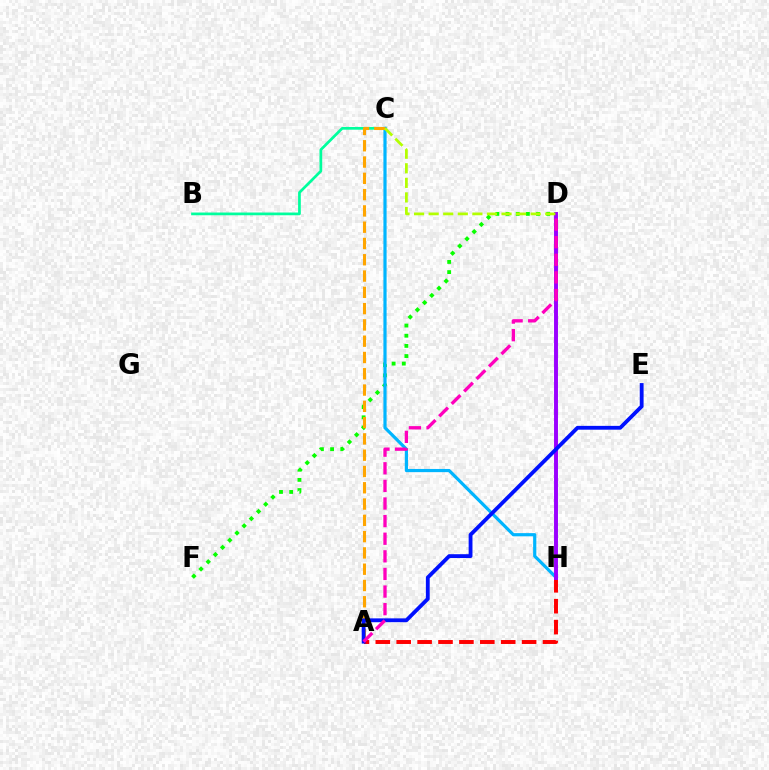{('B', 'C'): [{'color': '#00ff9d', 'line_style': 'solid', 'thickness': 1.96}], ('A', 'H'): [{'color': '#ff0000', 'line_style': 'dashed', 'thickness': 2.84}], ('D', 'F'): [{'color': '#08ff00', 'line_style': 'dotted', 'thickness': 2.76}], ('C', 'H'): [{'color': '#00b5ff', 'line_style': 'solid', 'thickness': 2.3}], ('A', 'C'): [{'color': '#ffa500', 'line_style': 'dashed', 'thickness': 2.21}], ('D', 'H'): [{'color': '#9b00ff', 'line_style': 'solid', 'thickness': 2.83}], ('A', 'E'): [{'color': '#0010ff', 'line_style': 'solid', 'thickness': 2.75}], ('C', 'D'): [{'color': '#b3ff00', 'line_style': 'dashed', 'thickness': 1.98}], ('A', 'D'): [{'color': '#ff00bd', 'line_style': 'dashed', 'thickness': 2.39}]}